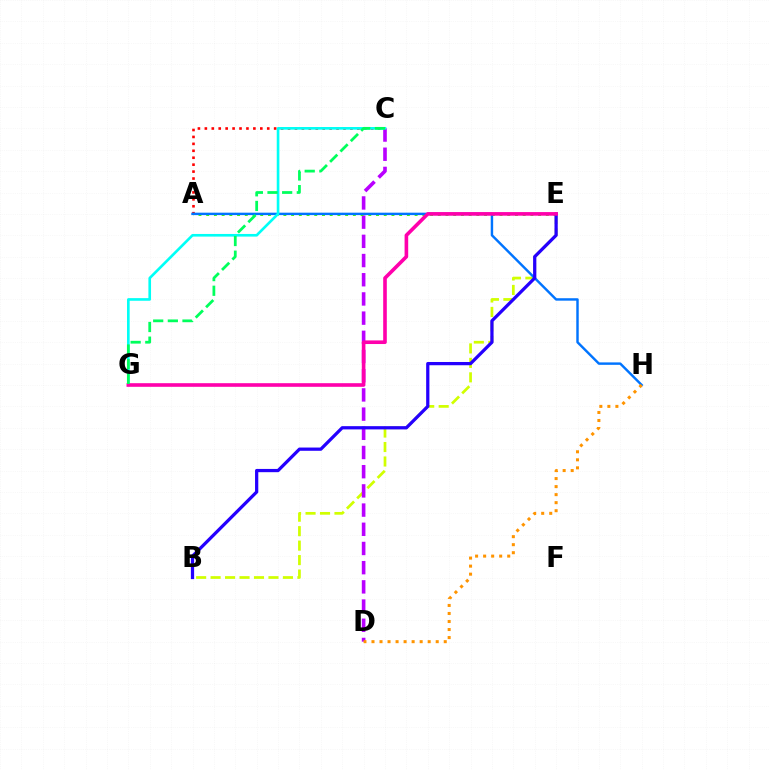{('B', 'E'): [{'color': '#d1ff00', 'line_style': 'dashed', 'thickness': 1.96}, {'color': '#2500ff', 'line_style': 'solid', 'thickness': 2.34}], ('C', 'D'): [{'color': '#b900ff', 'line_style': 'dashed', 'thickness': 2.61}], ('A', 'C'): [{'color': '#ff0000', 'line_style': 'dotted', 'thickness': 1.88}], ('A', 'E'): [{'color': '#3dff00', 'line_style': 'dotted', 'thickness': 2.1}], ('A', 'H'): [{'color': '#0074ff', 'line_style': 'solid', 'thickness': 1.75}], ('C', 'G'): [{'color': '#00fff6', 'line_style': 'solid', 'thickness': 1.9}, {'color': '#00ff5c', 'line_style': 'dashed', 'thickness': 1.99}], ('E', 'G'): [{'color': '#ff00ac', 'line_style': 'solid', 'thickness': 2.61}], ('D', 'H'): [{'color': '#ff9400', 'line_style': 'dotted', 'thickness': 2.18}]}